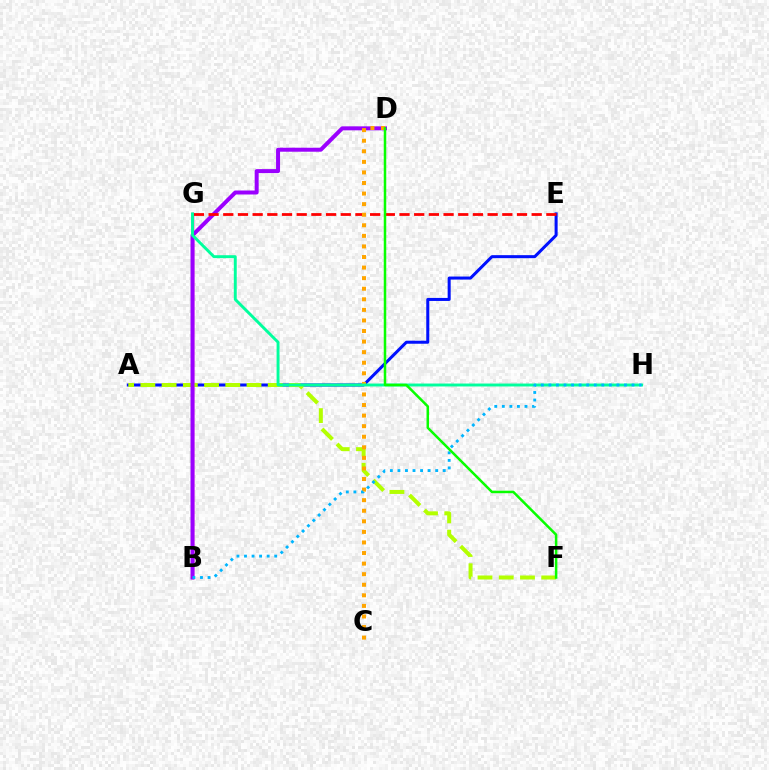{('B', 'G'): [{'color': '#ff00bd', 'line_style': 'solid', 'thickness': 1.79}], ('A', 'E'): [{'color': '#0010ff', 'line_style': 'solid', 'thickness': 2.18}], ('A', 'F'): [{'color': '#b3ff00', 'line_style': 'dashed', 'thickness': 2.88}], ('B', 'D'): [{'color': '#9b00ff', 'line_style': 'solid', 'thickness': 2.87}], ('E', 'G'): [{'color': '#ff0000', 'line_style': 'dashed', 'thickness': 2.0}], ('C', 'D'): [{'color': '#ffa500', 'line_style': 'dotted', 'thickness': 2.87}], ('G', 'H'): [{'color': '#00ff9d', 'line_style': 'solid', 'thickness': 2.1}], ('B', 'H'): [{'color': '#00b5ff', 'line_style': 'dotted', 'thickness': 2.05}], ('D', 'F'): [{'color': '#08ff00', 'line_style': 'solid', 'thickness': 1.81}]}